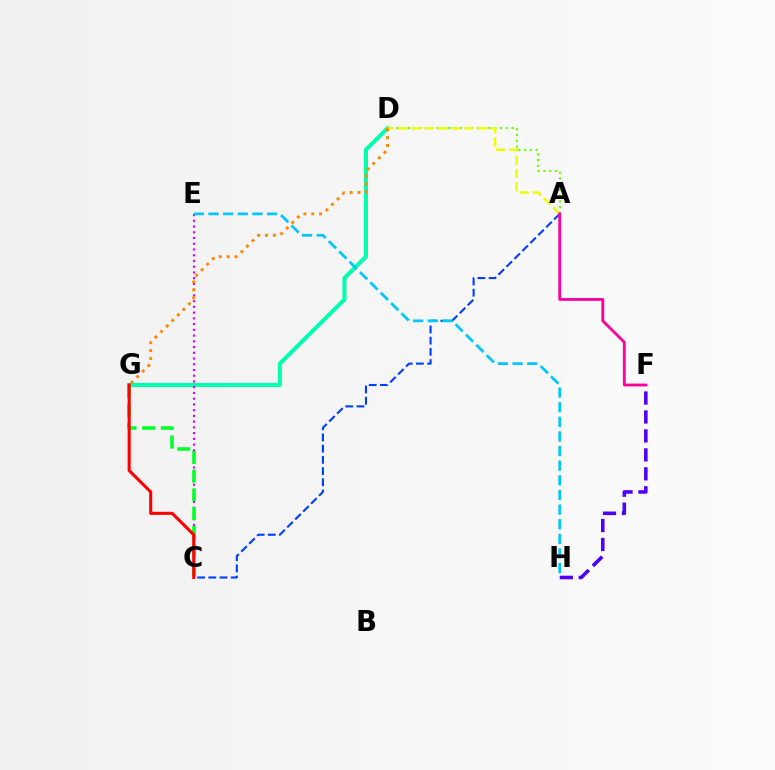{('A', 'C'): [{'color': '#003fff', 'line_style': 'dashed', 'thickness': 1.52}], ('F', 'H'): [{'color': '#4f00ff', 'line_style': 'dashed', 'thickness': 2.57}], ('A', 'D'): [{'color': '#66ff00', 'line_style': 'dotted', 'thickness': 1.56}, {'color': '#eeff00', 'line_style': 'dashed', 'thickness': 1.8}], ('D', 'G'): [{'color': '#00ffaf', 'line_style': 'solid', 'thickness': 2.93}, {'color': '#ff8800', 'line_style': 'dotted', 'thickness': 2.14}], ('C', 'E'): [{'color': '#d600ff', 'line_style': 'dotted', 'thickness': 1.56}], ('E', 'H'): [{'color': '#00c7ff', 'line_style': 'dashed', 'thickness': 1.99}], ('C', 'G'): [{'color': '#00ff27', 'line_style': 'dashed', 'thickness': 2.54}, {'color': '#ff0000', 'line_style': 'solid', 'thickness': 2.21}], ('A', 'F'): [{'color': '#ff00a0', 'line_style': 'solid', 'thickness': 2.04}]}